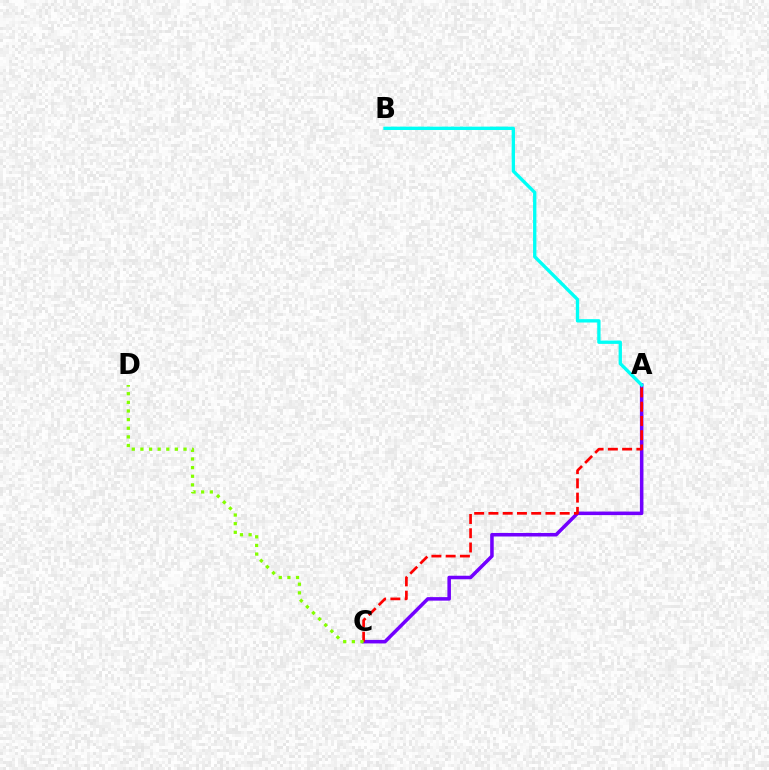{('A', 'C'): [{'color': '#7200ff', 'line_style': 'solid', 'thickness': 2.54}, {'color': '#ff0000', 'line_style': 'dashed', 'thickness': 1.94}], ('C', 'D'): [{'color': '#84ff00', 'line_style': 'dotted', 'thickness': 2.34}], ('A', 'B'): [{'color': '#00fff6', 'line_style': 'solid', 'thickness': 2.4}]}